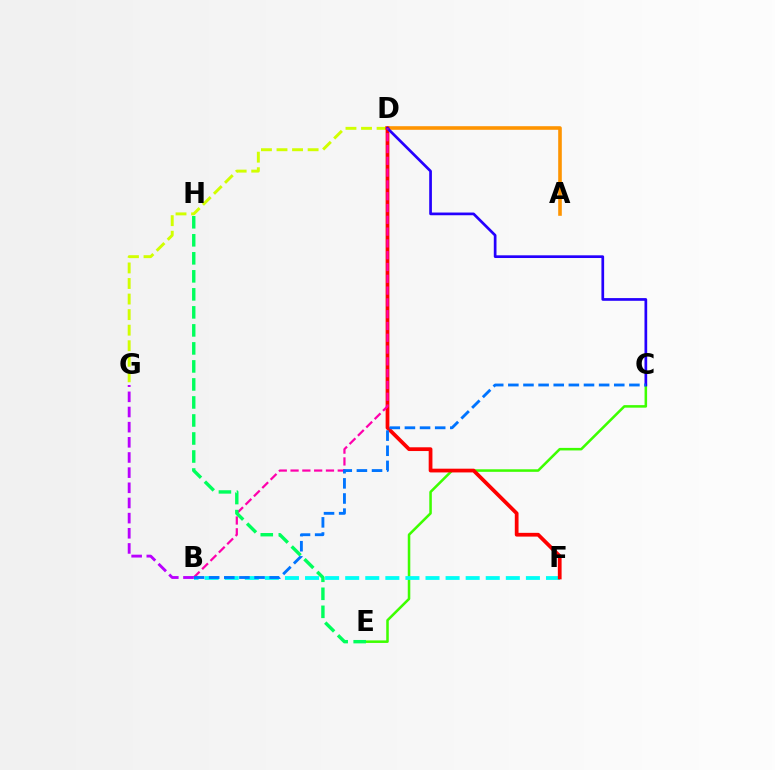{('C', 'E'): [{'color': '#3dff00', 'line_style': 'solid', 'thickness': 1.83}], ('D', 'G'): [{'color': '#d1ff00', 'line_style': 'dashed', 'thickness': 2.11}], ('A', 'D'): [{'color': '#ff9400', 'line_style': 'solid', 'thickness': 2.59}], ('B', 'F'): [{'color': '#00fff6', 'line_style': 'dashed', 'thickness': 2.73}], ('D', 'F'): [{'color': '#ff0000', 'line_style': 'solid', 'thickness': 2.7}], ('C', 'D'): [{'color': '#2500ff', 'line_style': 'solid', 'thickness': 1.94}], ('B', 'D'): [{'color': '#ff00ac', 'line_style': 'dashed', 'thickness': 1.6}], ('E', 'H'): [{'color': '#00ff5c', 'line_style': 'dashed', 'thickness': 2.45}], ('B', 'C'): [{'color': '#0074ff', 'line_style': 'dashed', 'thickness': 2.06}], ('B', 'G'): [{'color': '#b900ff', 'line_style': 'dashed', 'thickness': 2.06}]}